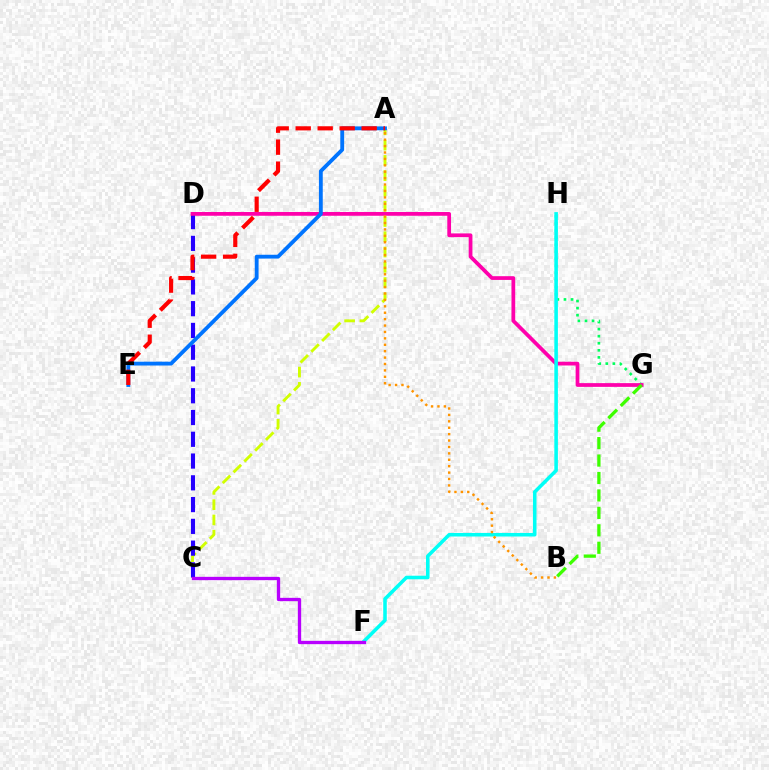{('A', 'C'): [{'color': '#d1ff00', 'line_style': 'dashed', 'thickness': 2.07}], ('C', 'D'): [{'color': '#2500ff', 'line_style': 'dashed', 'thickness': 2.96}], ('G', 'H'): [{'color': '#00ff5c', 'line_style': 'dotted', 'thickness': 1.92}], ('D', 'G'): [{'color': '#ff00ac', 'line_style': 'solid', 'thickness': 2.7}], ('A', 'E'): [{'color': '#0074ff', 'line_style': 'solid', 'thickness': 2.76}, {'color': '#ff0000', 'line_style': 'dashed', 'thickness': 2.99}], ('F', 'H'): [{'color': '#00fff6', 'line_style': 'solid', 'thickness': 2.56}], ('A', 'B'): [{'color': '#ff9400', 'line_style': 'dotted', 'thickness': 1.74}], ('B', 'G'): [{'color': '#3dff00', 'line_style': 'dashed', 'thickness': 2.37}], ('C', 'F'): [{'color': '#b900ff', 'line_style': 'solid', 'thickness': 2.38}]}